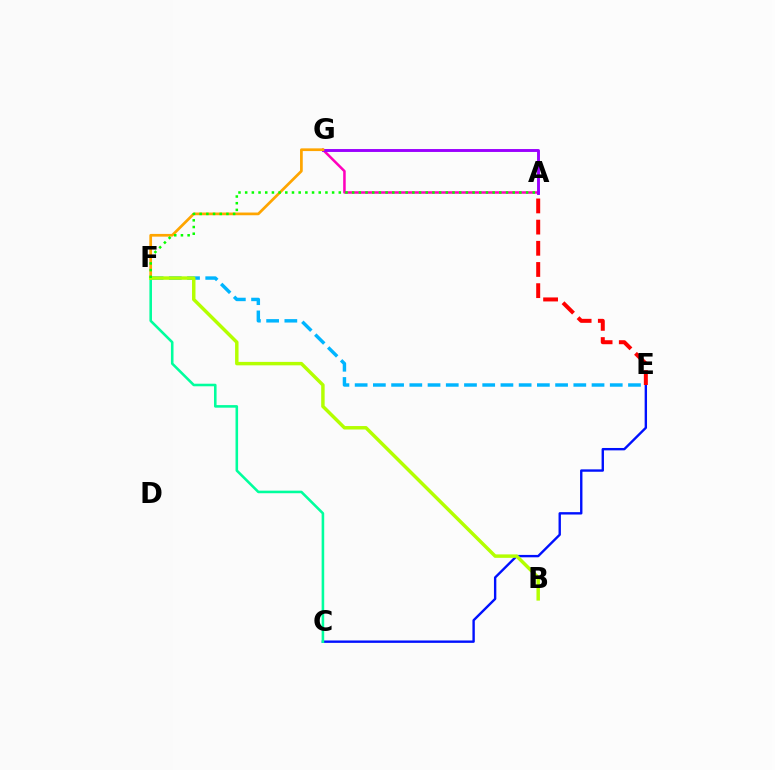{('A', 'G'): [{'color': '#ff00bd', 'line_style': 'solid', 'thickness': 1.82}, {'color': '#9b00ff', 'line_style': 'solid', 'thickness': 2.09}], ('C', 'E'): [{'color': '#0010ff', 'line_style': 'solid', 'thickness': 1.72}], ('A', 'E'): [{'color': '#ff0000', 'line_style': 'dashed', 'thickness': 2.88}], ('C', 'F'): [{'color': '#00ff9d', 'line_style': 'solid', 'thickness': 1.85}], ('E', 'F'): [{'color': '#00b5ff', 'line_style': 'dashed', 'thickness': 2.48}], ('F', 'G'): [{'color': '#ffa500', 'line_style': 'solid', 'thickness': 1.95}], ('B', 'F'): [{'color': '#b3ff00', 'line_style': 'solid', 'thickness': 2.48}], ('A', 'F'): [{'color': '#08ff00', 'line_style': 'dotted', 'thickness': 1.82}]}